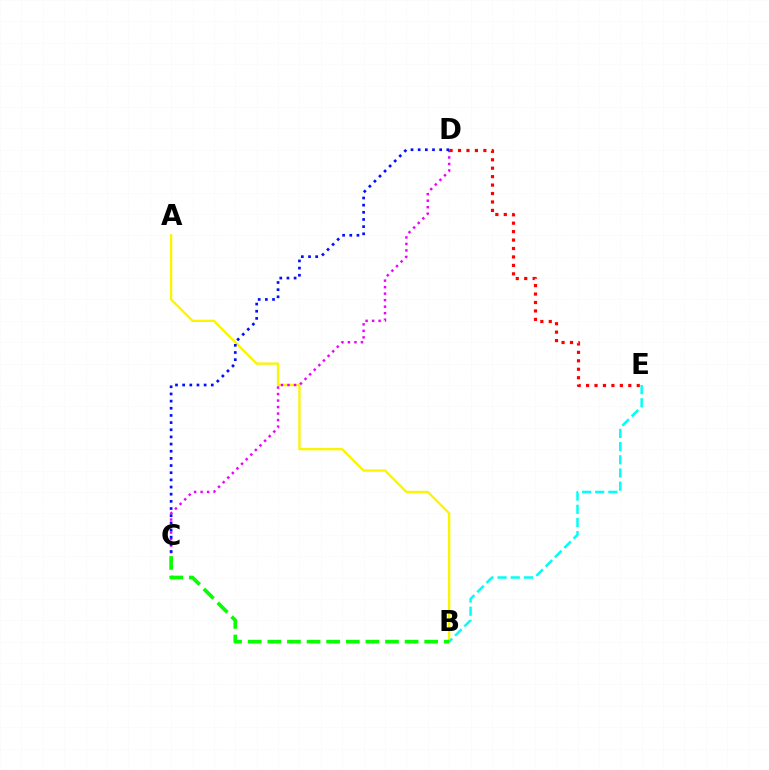{('A', 'B'): [{'color': '#fcf500', 'line_style': 'solid', 'thickness': 1.67}], ('B', 'E'): [{'color': '#00fff6', 'line_style': 'dashed', 'thickness': 1.79}], ('B', 'C'): [{'color': '#08ff00', 'line_style': 'dashed', 'thickness': 2.66}], ('C', 'D'): [{'color': '#ee00ff', 'line_style': 'dotted', 'thickness': 1.77}, {'color': '#0010ff', 'line_style': 'dotted', 'thickness': 1.95}], ('D', 'E'): [{'color': '#ff0000', 'line_style': 'dotted', 'thickness': 2.29}]}